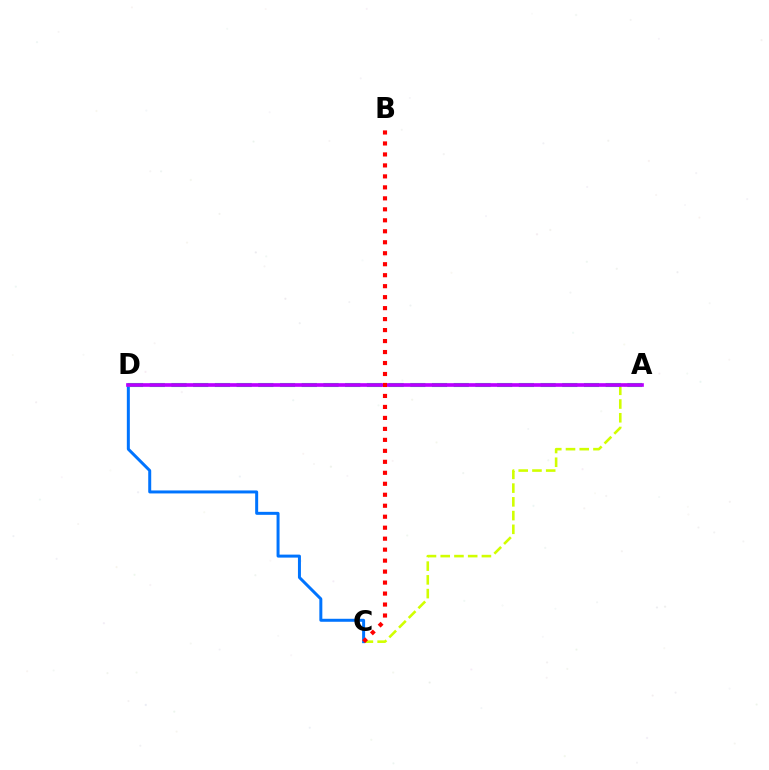{('A', 'C'): [{'color': '#d1ff00', 'line_style': 'dashed', 'thickness': 1.87}], ('C', 'D'): [{'color': '#0074ff', 'line_style': 'solid', 'thickness': 2.15}], ('A', 'D'): [{'color': '#00ff5c', 'line_style': 'dashed', 'thickness': 2.95}, {'color': '#b900ff', 'line_style': 'solid', 'thickness': 2.64}], ('B', 'C'): [{'color': '#ff0000', 'line_style': 'dotted', 'thickness': 2.98}]}